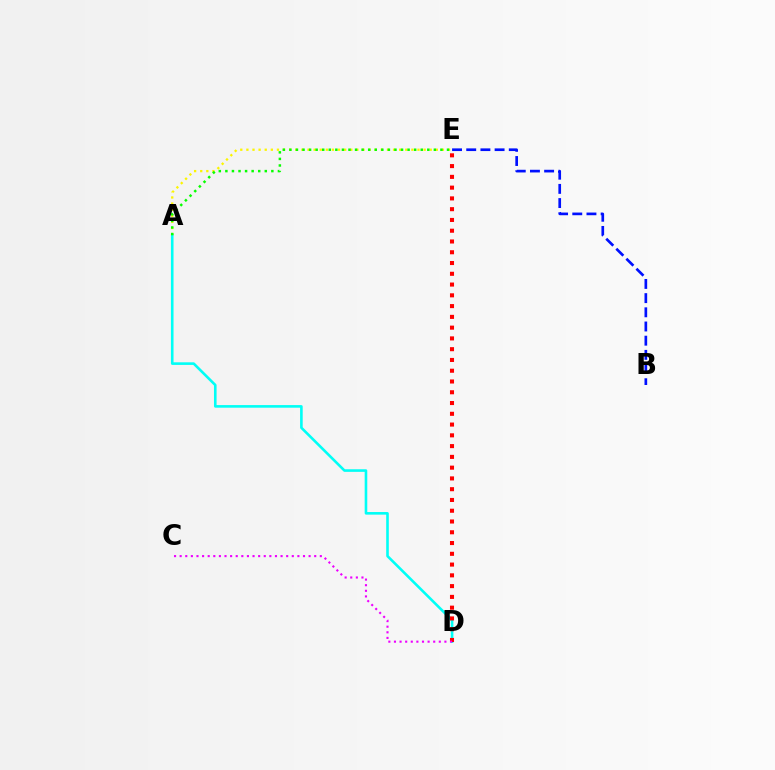{('A', 'E'): [{'color': '#fcf500', 'line_style': 'dotted', 'thickness': 1.66}, {'color': '#08ff00', 'line_style': 'dotted', 'thickness': 1.78}], ('A', 'D'): [{'color': '#00fff6', 'line_style': 'solid', 'thickness': 1.87}], ('B', 'E'): [{'color': '#0010ff', 'line_style': 'dashed', 'thickness': 1.93}], ('D', 'E'): [{'color': '#ff0000', 'line_style': 'dotted', 'thickness': 2.93}], ('C', 'D'): [{'color': '#ee00ff', 'line_style': 'dotted', 'thickness': 1.52}]}